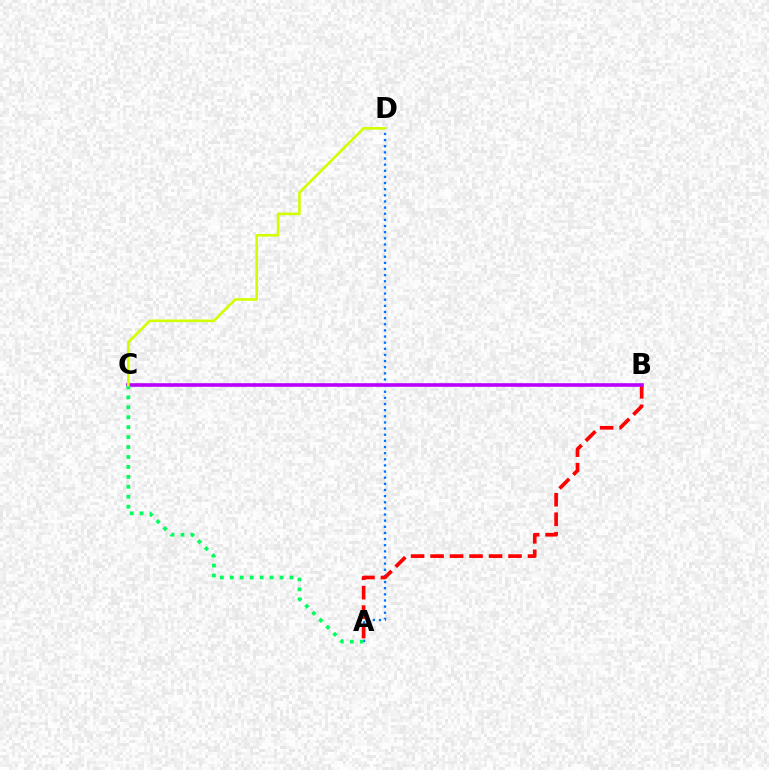{('A', 'D'): [{'color': '#0074ff', 'line_style': 'dotted', 'thickness': 1.67}], ('A', 'B'): [{'color': '#ff0000', 'line_style': 'dashed', 'thickness': 2.65}], ('B', 'C'): [{'color': '#b900ff', 'line_style': 'solid', 'thickness': 2.6}], ('A', 'C'): [{'color': '#00ff5c', 'line_style': 'dotted', 'thickness': 2.7}], ('C', 'D'): [{'color': '#d1ff00', 'line_style': 'solid', 'thickness': 1.88}]}